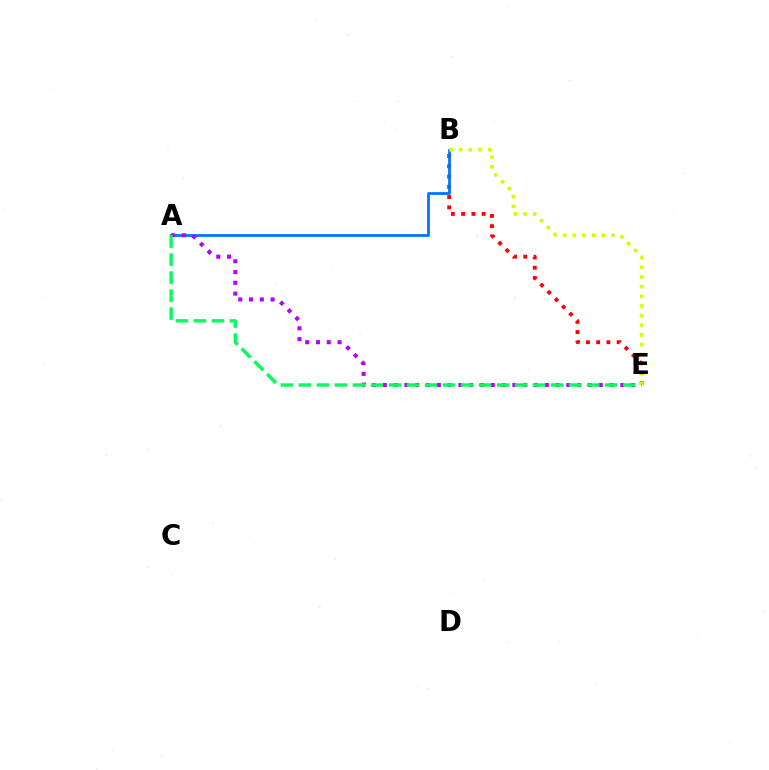{('B', 'E'): [{'color': '#ff0000', 'line_style': 'dotted', 'thickness': 2.79}, {'color': '#d1ff00', 'line_style': 'dotted', 'thickness': 2.63}], ('A', 'B'): [{'color': '#0074ff', 'line_style': 'solid', 'thickness': 2.0}], ('A', 'E'): [{'color': '#b900ff', 'line_style': 'dotted', 'thickness': 2.93}, {'color': '#00ff5c', 'line_style': 'dashed', 'thickness': 2.45}]}